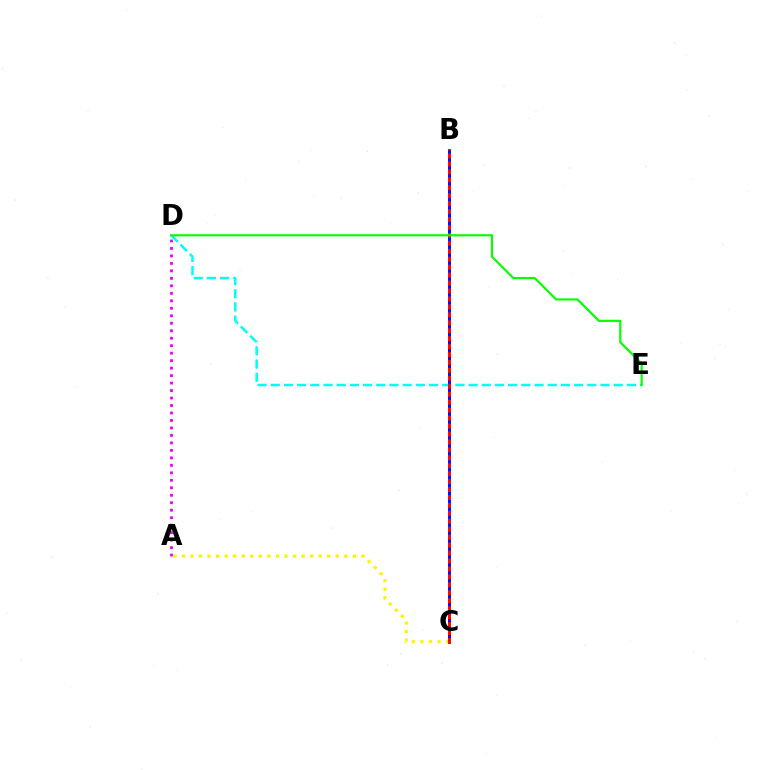{('A', 'D'): [{'color': '#ee00ff', 'line_style': 'dotted', 'thickness': 2.03}], ('D', 'E'): [{'color': '#00fff6', 'line_style': 'dashed', 'thickness': 1.79}, {'color': '#08ff00', 'line_style': 'solid', 'thickness': 1.57}], ('A', 'C'): [{'color': '#fcf500', 'line_style': 'dotted', 'thickness': 2.32}], ('B', 'C'): [{'color': '#ff0000', 'line_style': 'solid', 'thickness': 2.11}, {'color': '#0010ff', 'line_style': 'dotted', 'thickness': 2.16}]}